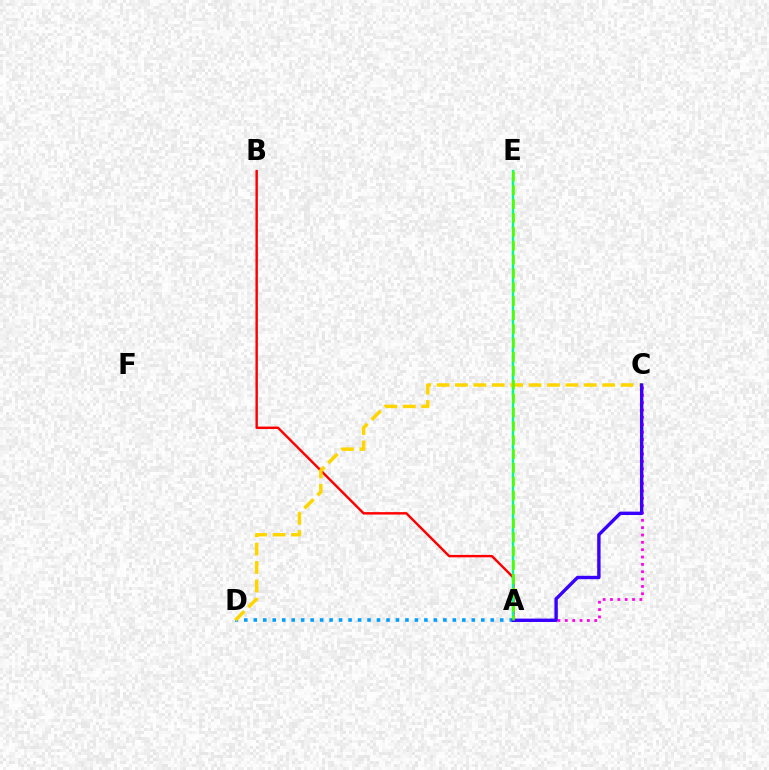{('A', 'C'): [{'color': '#ff00ed', 'line_style': 'dotted', 'thickness': 2.0}, {'color': '#3700ff', 'line_style': 'solid', 'thickness': 2.44}], ('A', 'D'): [{'color': '#009eff', 'line_style': 'dotted', 'thickness': 2.58}], ('A', 'B'): [{'color': '#ff0000', 'line_style': 'solid', 'thickness': 1.74}], ('A', 'E'): [{'color': '#00ff86', 'line_style': 'solid', 'thickness': 1.71}, {'color': '#4fff00', 'line_style': 'dashed', 'thickness': 1.89}], ('C', 'D'): [{'color': '#ffd500', 'line_style': 'dashed', 'thickness': 2.5}]}